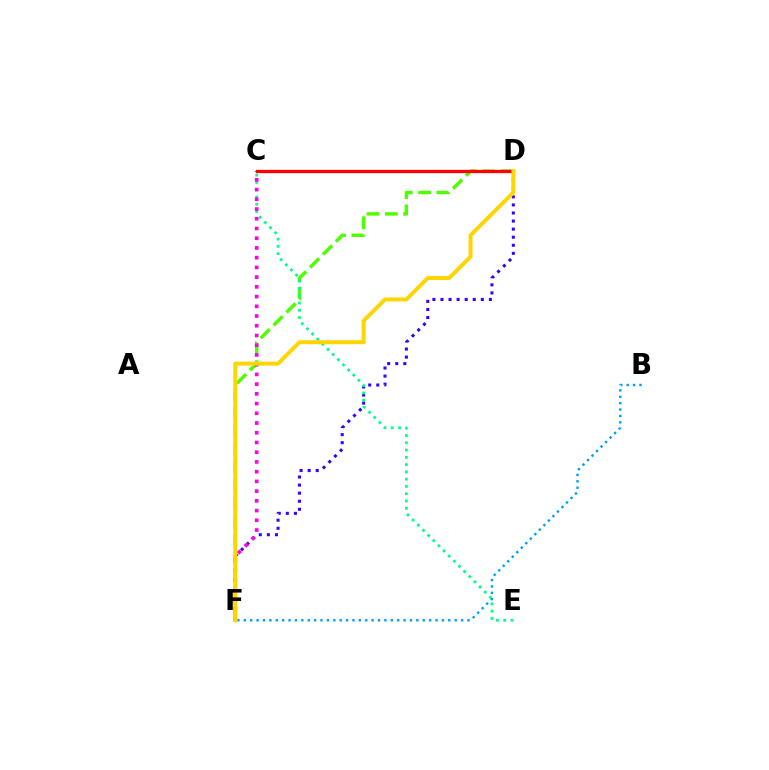{('D', 'F'): [{'color': '#3700ff', 'line_style': 'dotted', 'thickness': 2.19}, {'color': '#4fff00', 'line_style': 'dashed', 'thickness': 2.48}, {'color': '#ffd500', 'line_style': 'solid', 'thickness': 2.85}], ('B', 'F'): [{'color': '#009eff', 'line_style': 'dotted', 'thickness': 1.74}], ('C', 'E'): [{'color': '#00ff86', 'line_style': 'dotted', 'thickness': 1.98}], ('C', 'F'): [{'color': '#ff00ed', 'line_style': 'dotted', 'thickness': 2.64}], ('C', 'D'): [{'color': '#ff0000', 'line_style': 'solid', 'thickness': 2.38}]}